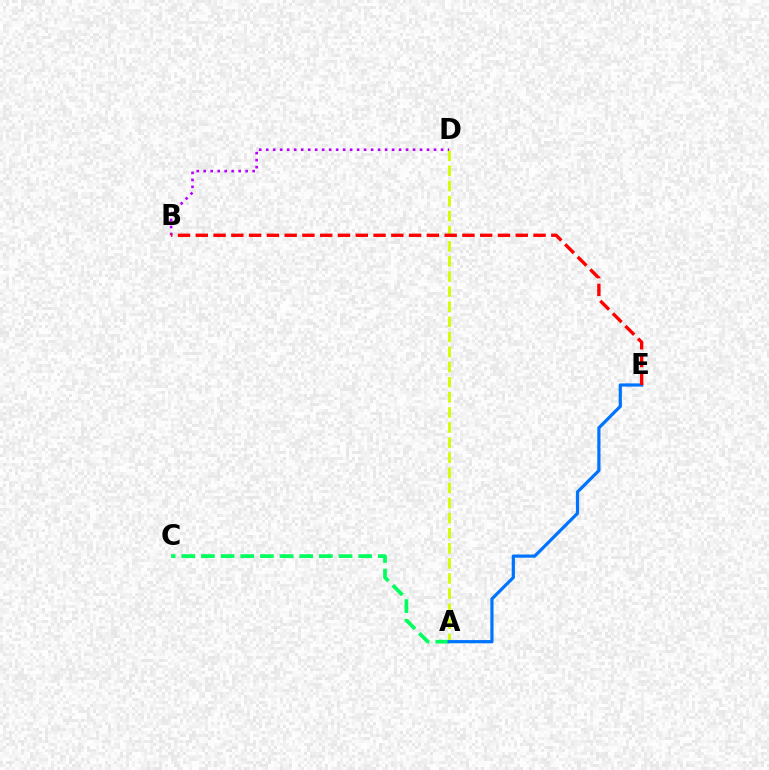{('A', 'D'): [{'color': '#d1ff00', 'line_style': 'dashed', 'thickness': 2.05}], ('A', 'C'): [{'color': '#00ff5c', 'line_style': 'dashed', 'thickness': 2.67}], ('B', 'D'): [{'color': '#b900ff', 'line_style': 'dotted', 'thickness': 1.9}], ('A', 'E'): [{'color': '#0074ff', 'line_style': 'solid', 'thickness': 2.3}], ('B', 'E'): [{'color': '#ff0000', 'line_style': 'dashed', 'thickness': 2.41}]}